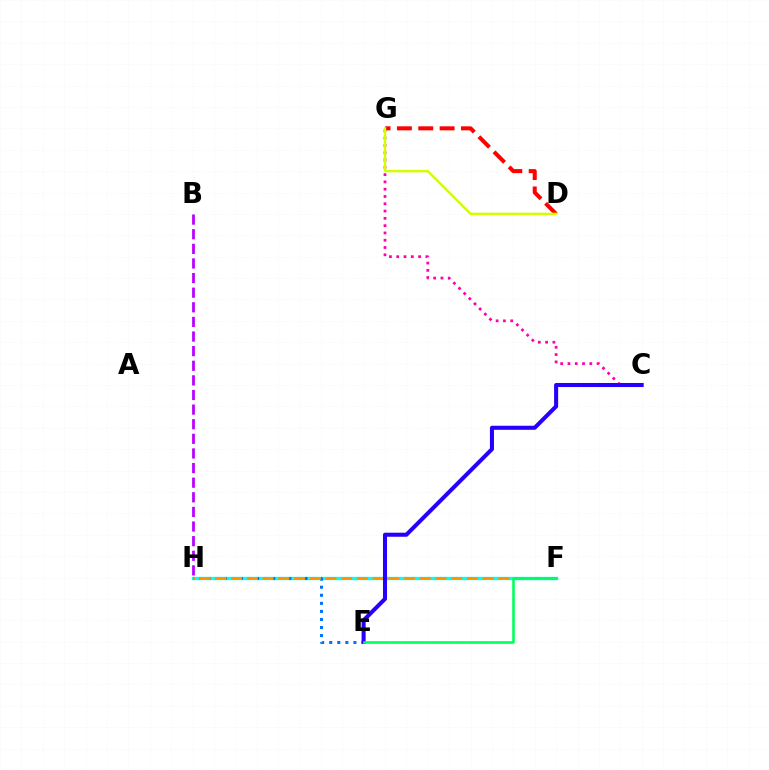{('B', 'H'): [{'color': '#b900ff', 'line_style': 'dashed', 'thickness': 1.99}], ('F', 'H'): [{'color': '#3dff00', 'line_style': 'dashed', 'thickness': 1.82}, {'color': '#00fff6', 'line_style': 'solid', 'thickness': 2.39}, {'color': '#ff9400', 'line_style': 'dashed', 'thickness': 2.14}], ('D', 'G'): [{'color': '#ff0000', 'line_style': 'dashed', 'thickness': 2.9}, {'color': '#d1ff00', 'line_style': 'solid', 'thickness': 1.76}], ('C', 'G'): [{'color': '#ff00ac', 'line_style': 'dotted', 'thickness': 1.98}], ('E', 'H'): [{'color': '#0074ff', 'line_style': 'dotted', 'thickness': 2.19}], ('C', 'E'): [{'color': '#2500ff', 'line_style': 'solid', 'thickness': 2.91}], ('E', 'F'): [{'color': '#00ff5c', 'line_style': 'solid', 'thickness': 1.86}]}